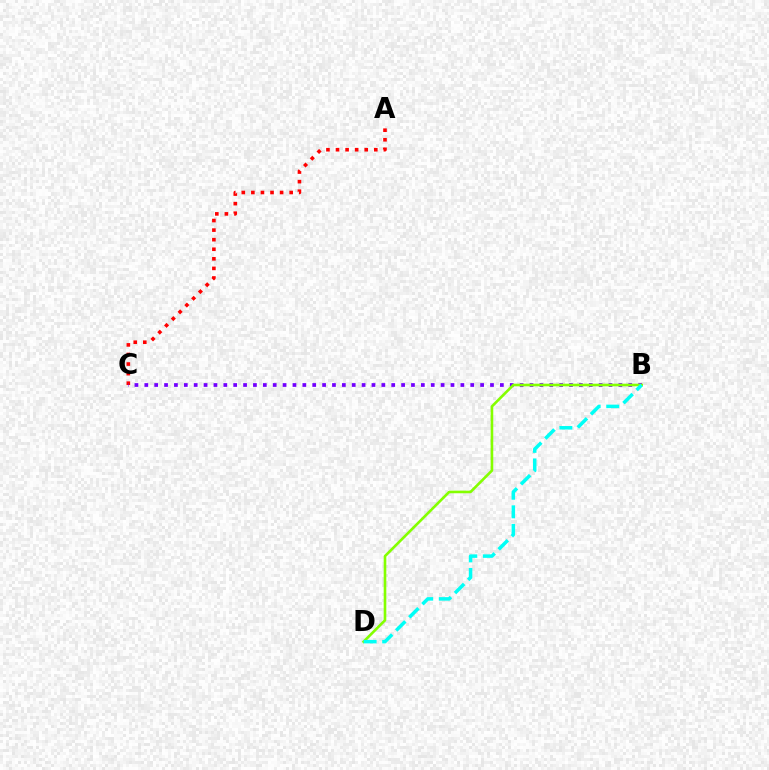{('A', 'C'): [{'color': '#ff0000', 'line_style': 'dotted', 'thickness': 2.6}], ('B', 'C'): [{'color': '#7200ff', 'line_style': 'dotted', 'thickness': 2.68}], ('B', 'D'): [{'color': '#84ff00', 'line_style': 'solid', 'thickness': 1.89}, {'color': '#00fff6', 'line_style': 'dashed', 'thickness': 2.52}]}